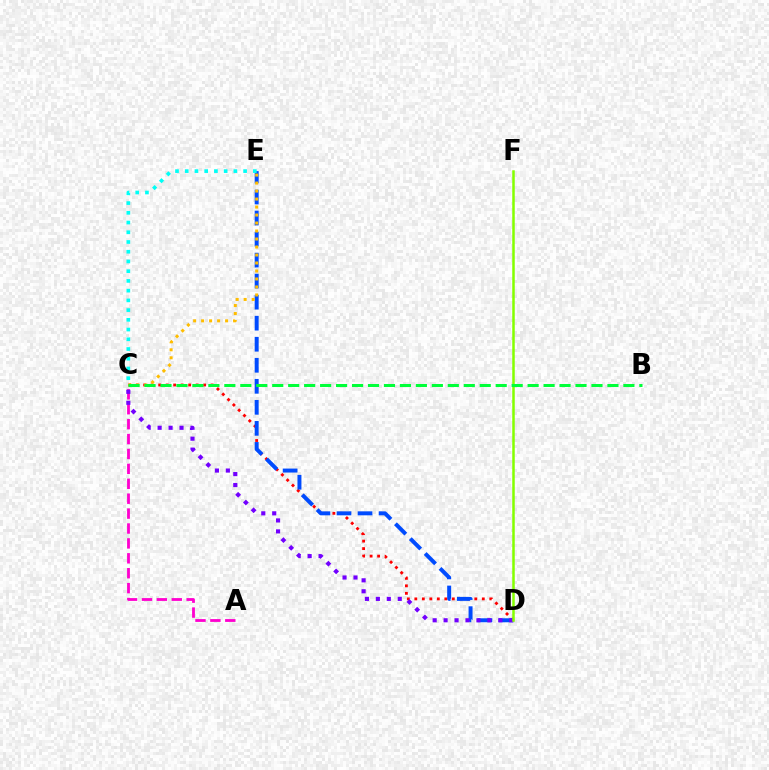{('C', 'D'): [{'color': '#ff0000', 'line_style': 'dotted', 'thickness': 2.04}, {'color': '#7200ff', 'line_style': 'dotted', 'thickness': 2.97}], ('A', 'C'): [{'color': '#ff00cf', 'line_style': 'dashed', 'thickness': 2.03}], ('D', 'E'): [{'color': '#004bff', 'line_style': 'dashed', 'thickness': 2.86}], ('C', 'E'): [{'color': '#ffbd00', 'line_style': 'dotted', 'thickness': 2.17}, {'color': '#00fff6', 'line_style': 'dotted', 'thickness': 2.64}], ('D', 'F'): [{'color': '#84ff00', 'line_style': 'solid', 'thickness': 1.81}], ('B', 'C'): [{'color': '#00ff39', 'line_style': 'dashed', 'thickness': 2.17}]}